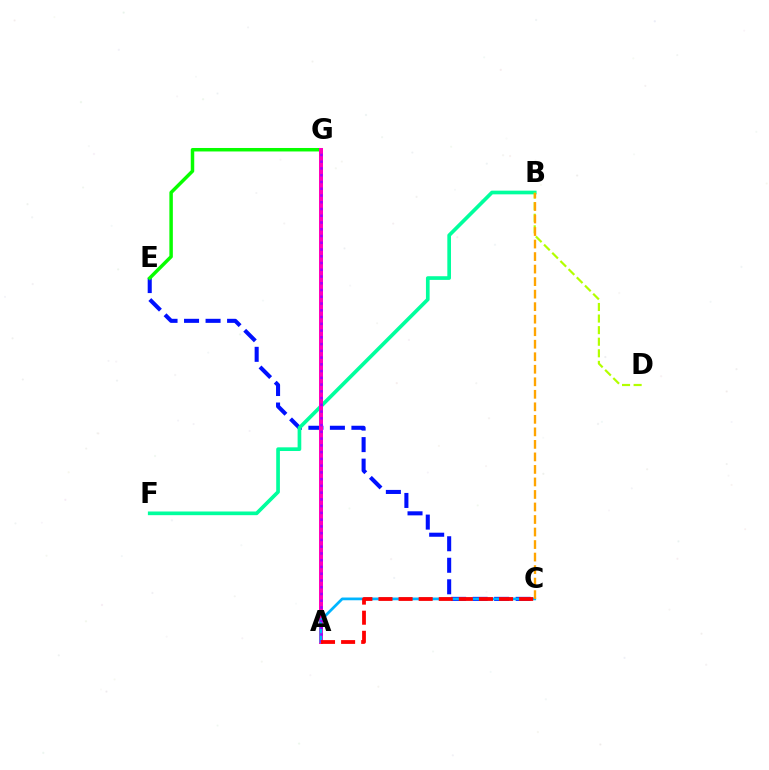{('C', 'E'): [{'color': '#0010ff', 'line_style': 'dashed', 'thickness': 2.92}], ('E', 'G'): [{'color': '#08ff00', 'line_style': 'solid', 'thickness': 2.5}], ('B', 'F'): [{'color': '#00ff9d', 'line_style': 'solid', 'thickness': 2.65}], ('A', 'G'): [{'color': '#ff00bd', 'line_style': 'solid', 'thickness': 2.87}, {'color': '#9b00ff', 'line_style': 'dotted', 'thickness': 1.83}], ('B', 'D'): [{'color': '#b3ff00', 'line_style': 'dashed', 'thickness': 1.57}], ('A', 'C'): [{'color': '#00b5ff', 'line_style': 'solid', 'thickness': 1.97}, {'color': '#ff0000', 'line_style': 'dashed', 'thickness': 2.73}], ('B', 'C'): [{'color': '#ffa500', 'line_style': 'dashed', 'thickness': 1.7}]}